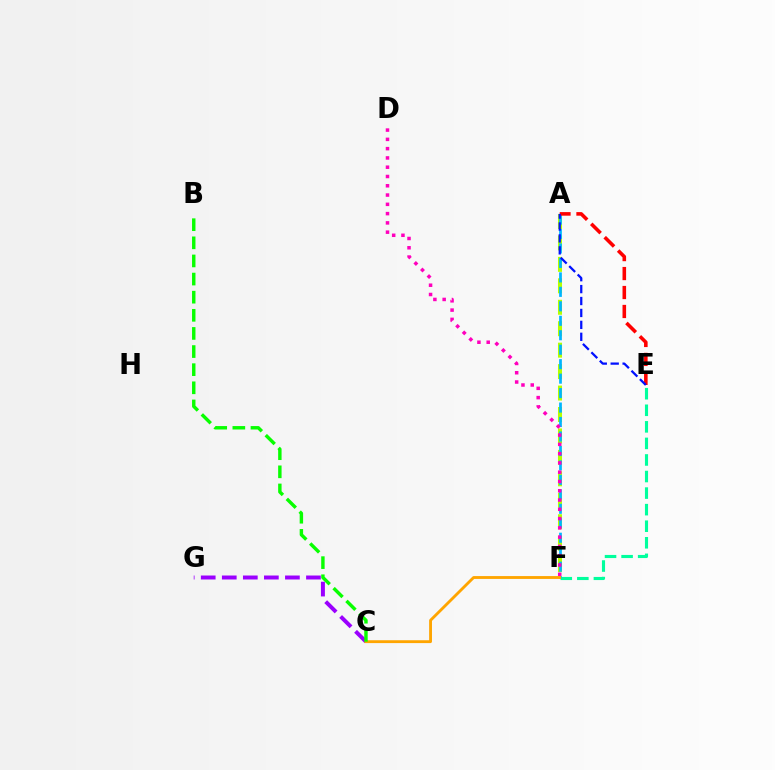{('E', 'F'): [{'color': '#00ff9d', 'line_style': 'dashed', 'thickness': 2.25}], ('C', 'G'): [{'color': '#9b00ff', 'line_style': 'dashed', 'thickness': 2.86}], ('A', 'F'): [{'color': '#b3ff00', 'line_style': 'dashed', 'thickness': 2.91}, {'color': '#00b5ff', 'line_style': 'dashed', 'thickness': 1.96}], ('D', 'F'): [{'color': '#ff00bd', 'line_style': 'dotted', 'thickness': 2.52}], ('A', 'E'): [{'color': '#ff0000', 'line_style': 'dashed', 'thickness': 2.58}, {'color': '#0010ff', 'line_style': 'dashed', 'thickness': 1.62}], ('C', 'F'): [{'color': '#ffa500', 'line_style': 'solid', 'thickness': 2.05}], ('B', 'C'): [{'color': '#08ff00', 'line_style': 'dashed', 'thickness': 2.46}]}